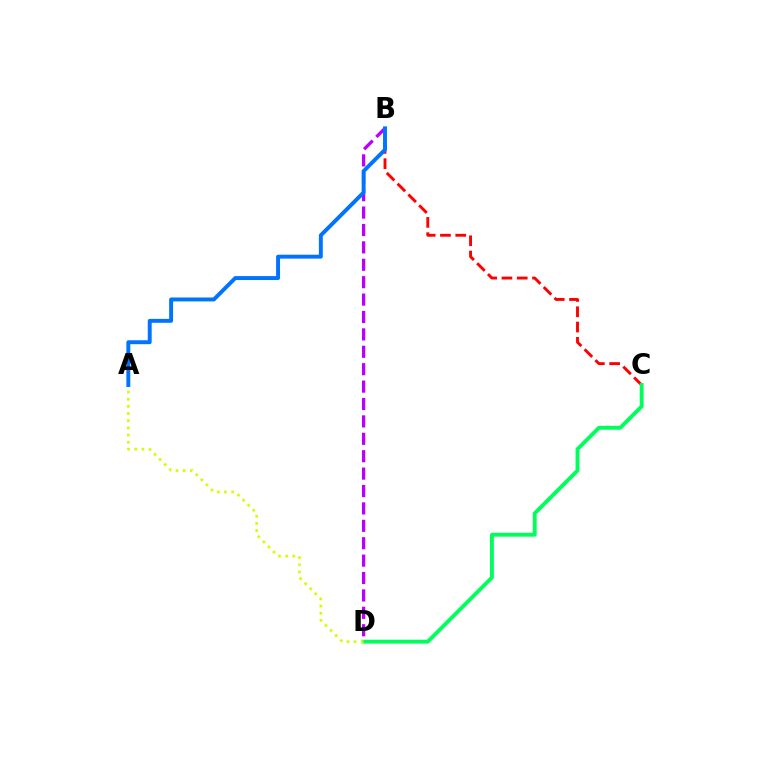{('B', 'C'): [{'color': '#ff0000', 'line_style': 'dashed', 'thickness': 2.08}], ('C', 'D'): [{'color': '#00ff5c', 'line_style': 'solid', 'thickness': 2.8}], ('A', 'D'): [{'color': '#d1ff00', 'line_style': 'dotted', 'thickness': 1.95}], ('B', 'D'): [{'color': '#b900ff', 'line_style': 'dashed', 'thickness': 2.36}], ('A', 'B'): [{'color': '#0074ff', 'line_style': 'solid', 'thickness': 2.82}]}